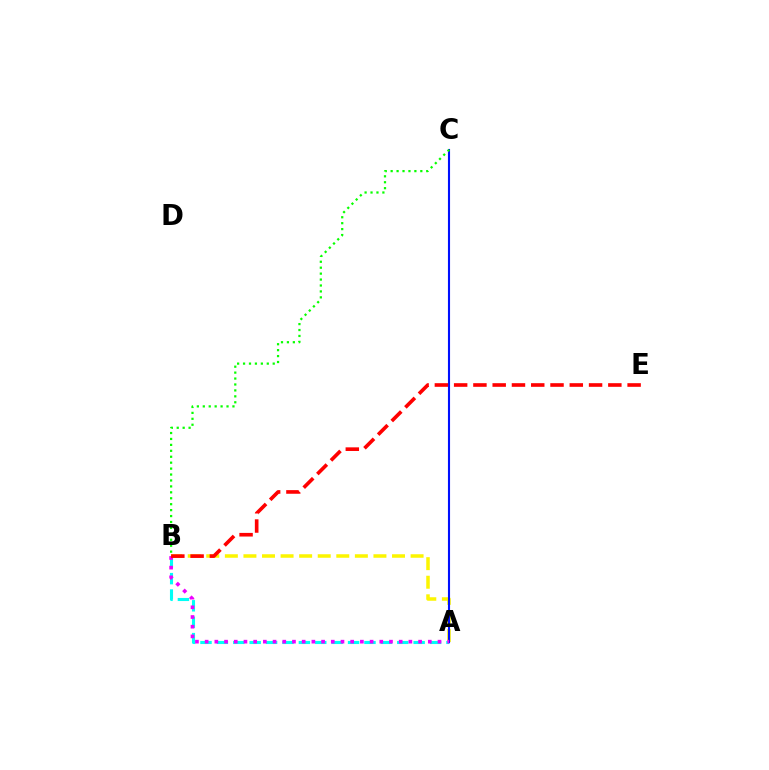{('A', 'B'): [{'color': '#fcf500', 'line_style': 'dashed', 'thickness': 2.52}, {'color': '#00fff6', 'line_style': 'dashed', 'thickness': 2.23}, {'color': '#ee00ff', 'line_style': 'dotted', 'thickness': 2.64}], ('A', 'C'): [{'color': '#0010ff', 'line_style': 'solid', 'thickness': 1.52}], ('B', 'E'): [{'color': '#ff0000', 'line_style': 'dashed', 'thickness': 2.62}], ('B', 'C'): [{'color': '#08ff00', 'line_style': 'dotted', 'thickness': 1.61}]}